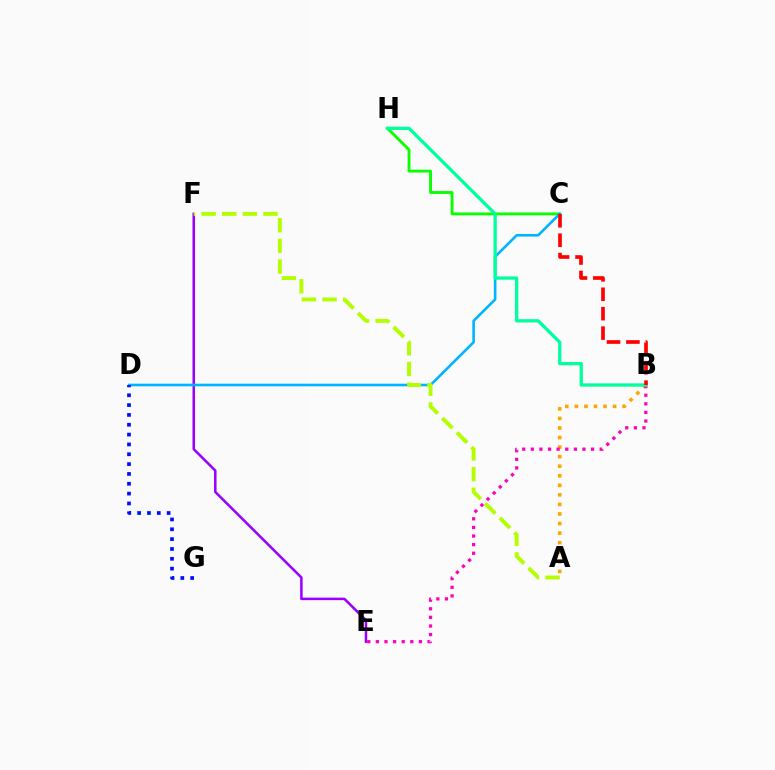{('E', 'F'): [{'color': '#9b00ff', 'line_style': 'solid', 'thickness': 1.81}], ('A', 'B'): [{'color': '#ffa500', 'line_style': 'dotted', 'thickness': 2.6}], ('C', 'H'): [{'color': '#08ff00', 'line_style': 'solid', 'thickness': 2.05}], ('C', 'D'): [{'color': '#00b5ff', 'line_style': 'solid', 'thickness': 1.88}], ('D', 'G'): [{'color': '#0010ff', 'line_style': 'dotted', 'thickness': 2.67}], ('B', 'E'): [{'color': '#ff00bd', 'line_style': 'dotted', 'thickness': 2.34}], ('A', 'F'): [{'color': '#b3ff00', 'line_style': 'dashed', 'thickness': 2.81}], ('B', 'H'): [{'color': '#00ff9d', 'line_style': 'solid', 'thickness': 2.36}], ('B', 'C'): [{'color': '#ff0000', 'line_style': 'dashed', 'thickness': 2.64}]}